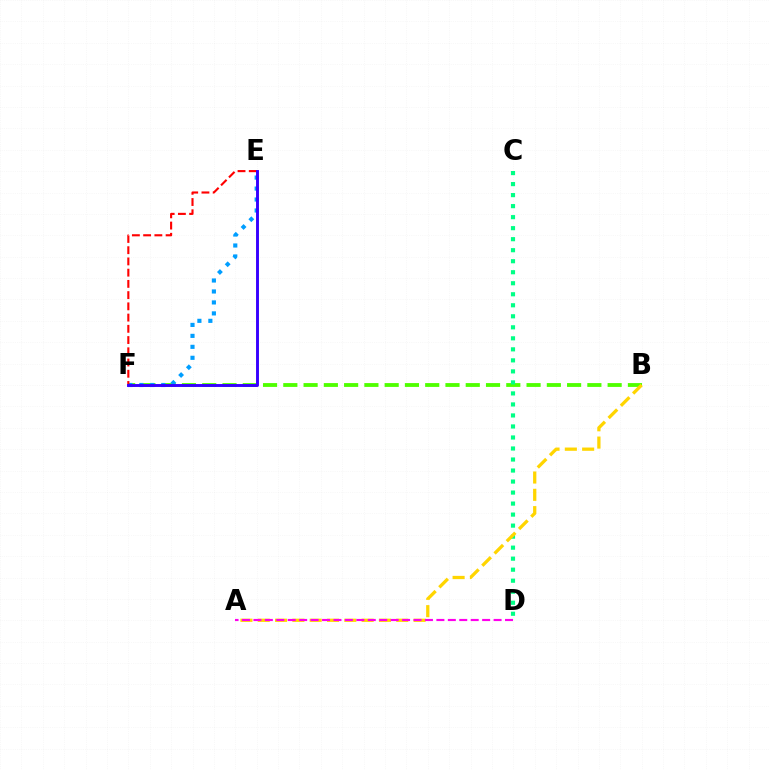{('B', 'F'): [{'color': '#4fff00', 'line_style': 'dashed', 'thickness': 2.75}], ('E', 'F'): [{'color': '#009eff', 'line_style': 'dotted', 'thickness': 2.98}, {'color': '#ff0000', 'line_style': 'dashed', 'thickness': 1.53}, {'color': '#3700ff', 'line_style': 'solid', 'thickness': 2.1}], ('C', 'D'): [{'color': '#00ff86', 'line_style': 'dotted', 'thickness': 2.99}], ('A', 'B'): [{'color': '#ffd500', 'line_style': 'dashed', 'thickness': 2.35}], ('A', 'D'): [{'color': '#ff00ed', 'line_style': 'dashed', 'thickness': 1.55}]}